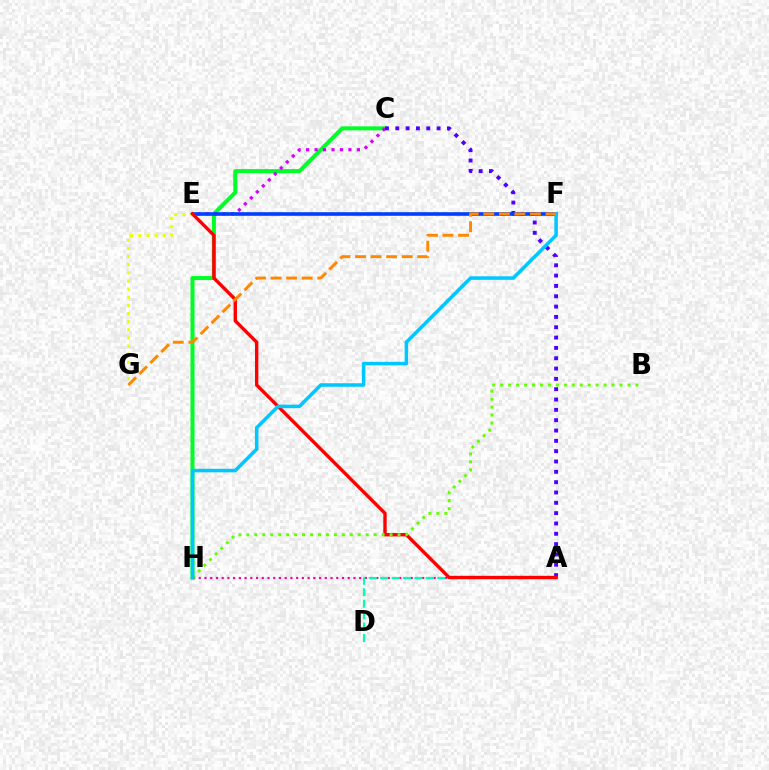{('A', 'H'): [{'color': '#ff00a0', 'line_style': 'dotted', 'thickness': 1.56}], ('C', 'H'): [{'color': '#00ff27', 'line_style': 'solid', 'thickness': 2.89}], ('A', 'D'): [{'color': '#00ffaf', 'line_style': 'dashed', 'thickness': 1.55}], ('C', 'E'): [{'color': '#d600ff', 'line_style': 'dotted', 'thickness': 2.3}], ('A', 'C'): [{'color': '#4f00ff', 'line_style': 'dotted', 'thickness': 2.81}], ('E', 'F'): [{'color': '#003fff', 'line_style': 'solid', 'thickness': 2.61}], ('E', 'G'): [{'color': '#eeff00', 'line_style': 'dotted', 'thickness': 2.21}], ('A', 'E'): [{'color': '#ff0000', 'line_style': 'solid', 'thickness': 2.43}], ('B', 'H'): [{'color': '#66ff00', 'line_style': 'dotted', 'thickness': 2.16}], ('F', 'H'): [{'color': '#00c7ff', 'line_style': 'solid', 'thickness': 2.55}], ('F', 'G'): [{'color': '#ff8800', 'line_style': 'dashed', 'thickness': 2.11}]}